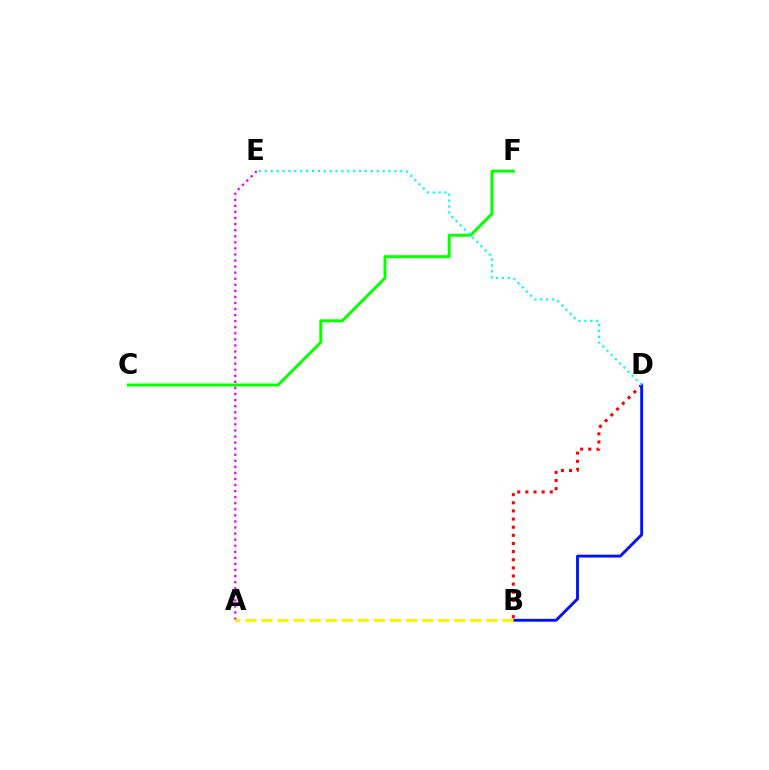{('B', 'D'): [{'color': '#ff0000', 'line_style': 'dotted', 'thickness': 2.21}, {'color': '#0010ff', 'line_style': 'solid', 'thickness': 2.06}], ('C', 'F'): [{'color': '#08ff00', 'line_style': 'solid', 'thickness': 2.13}], ('A', 'E'): [{'color': '#ee00ff', 'line_style': 'dotted', 'thickness': 1.65}], ('D', 'E'): [{'color': '#00fff6', 'line_style': 'dotted', 'thickness': 1.6}], ('A', 'B'): [{'color': '#fcf500', 'line_style': 'dashed', 'thickness': 2.18}]}